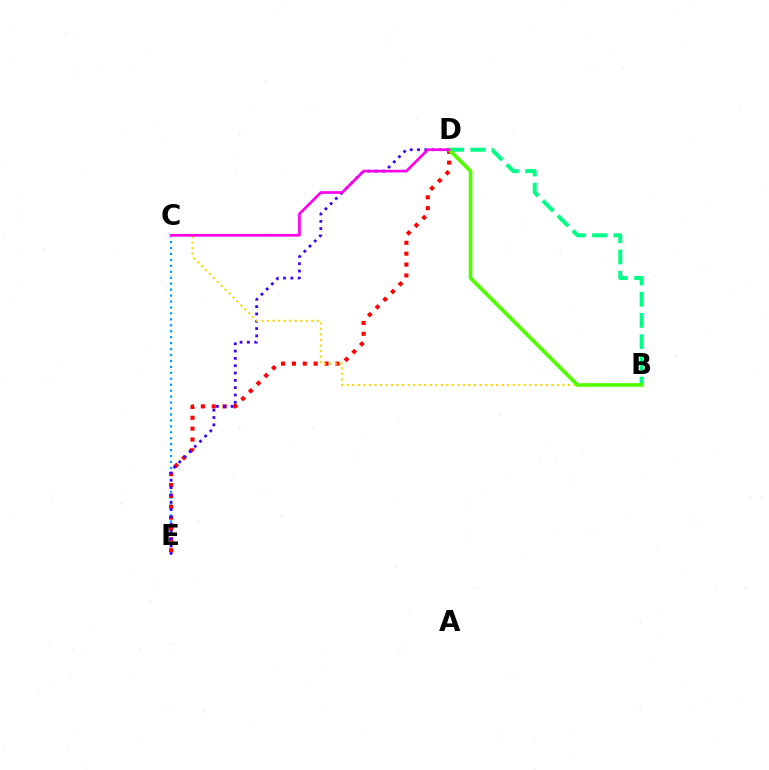{('C', 'E'): [{'color': '#009eff', 'line_style': 'dotted', 'thickness': 1.62}], ('D', 'E'): [{'color': '#ff0000', 'line_style': 'dotted', 'thickness': 2.95}, {'color': '#3700ff', 'line_style': 'dotted', 'thickness': 1.99}], ('B', 'C'): [{'color': '#ffd500', 'line_style': 'dotted', 'thickness': 1.5}], ('B', 'D'): [{'color': '#00ff86', 'line_style': 'dashed', 'thickness': 2.88}, {'color': '#4fff00', 'line_style': 'solid', 'thickness': 2.63}], ('C', 'D'): [{'color': '#ff00ed', 'line_style': 'solid', 'thickness': 1.94}]}